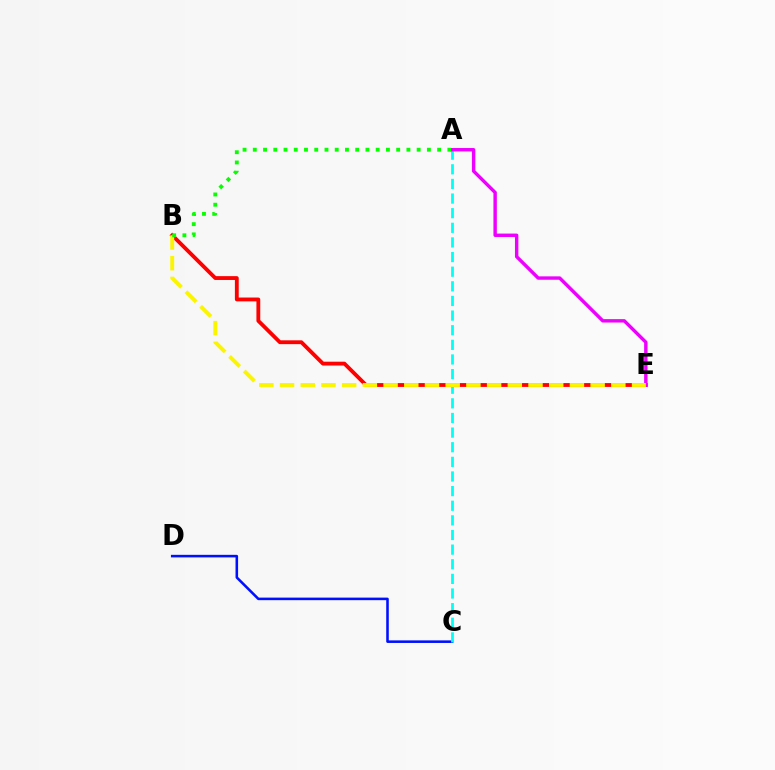{('B', 'E'): [{'color': '#ff0000', 'line_style': 'solid', 'thickness': 2.76}, {'color': '#fcf500', 'line_style': 'dashed', 'thickness': 2.81}], ('C', 'D'): [{'color': '#0010ff', 'line_style': 'solid', 'thickness': 1.85}], ('A', 'C'): [{'color': '#00fff6', 'line_style': 'dashed', 'thickness': 1.99}], ('A', 'E'): [{'color': '#ee00ff', 'line_style': 'solid', 'thickness': 2.45}], ('A', 'B'): [{'color': '#08ff00', 'line_style': 'dotted', 'thickness': 2.78}]}